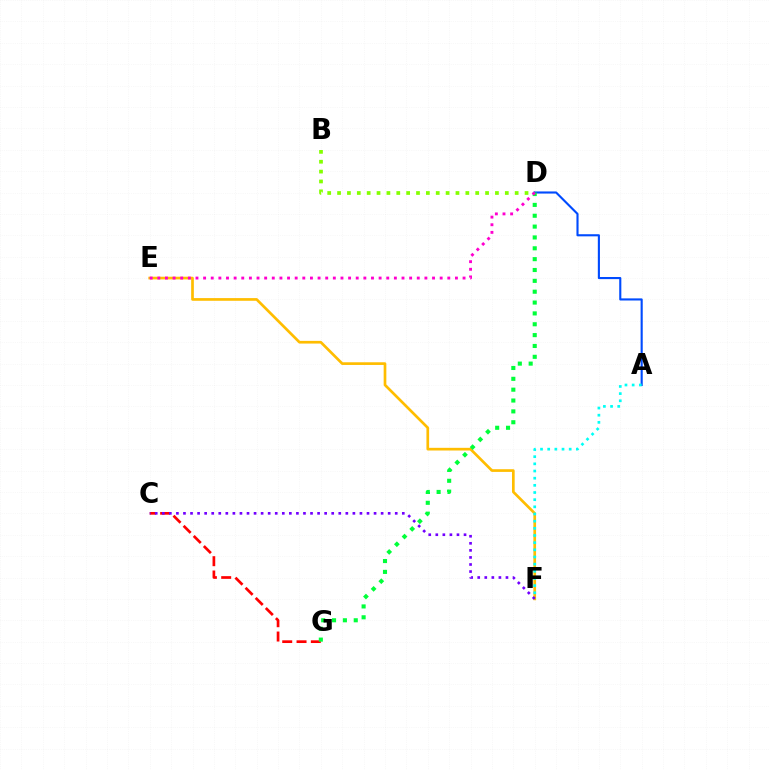{('B', 'D'): [{'color': '#84ff00', 'line_style': 'dotted', 'thickness': 2.68}], ('C', 'G'): [{'color': '#ff0000', 'line_style': 'dashed', 'thickness': 1.94}], ('A', 'D'): [{'color': '#004bff', 'line_style': 'solid', 'thickness': 1.53}], ('E', 'F'): [{'color': '#ffbd00', 'line_style': 'solid', 'thickness': 1.93}], ('D', 'G'): [{'color': '#00ff39', 'line_style': 'dotted', 'thickness': 2.95}], ('D', 'E'): [{'color': '#ff00cf', 'line_style': 'dotted', 'thickness': 2.07}], ('A', 'F'): [{'color': '#00fff6', 'line_style': 'dotted', 'thickness': 1.95}], ('C', 'F'): [{'color': '#7200ff', 'line_style': 'dotted', 'thickness': 1.92}]}